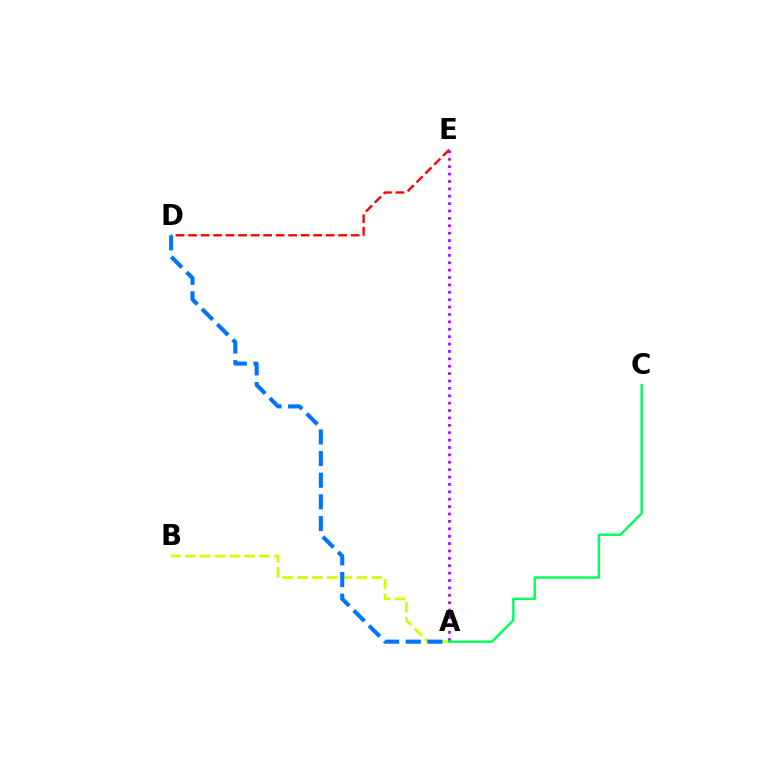{('A', 'B'): [{'color': '#d1ff00', 'line_style': 'dashed', 'thickness': 2.02}], ('D', 'E'): [{'color': '#ff0000', 'line_style': 'dashed', 'thickness': 1.7}], ('A', 'D'): [{'color': '#0074ff', 'line_style': 'dashed', 'thickness': 2.94}], ('A', 'E'): [{'color': '#b900ff', 'line_style': 'dotted', 'thickness': 2.01}], ('A', 'C'): [{'color': '#00ff5c', 'line_style': 'solid', 'thickness': 1.73}]}